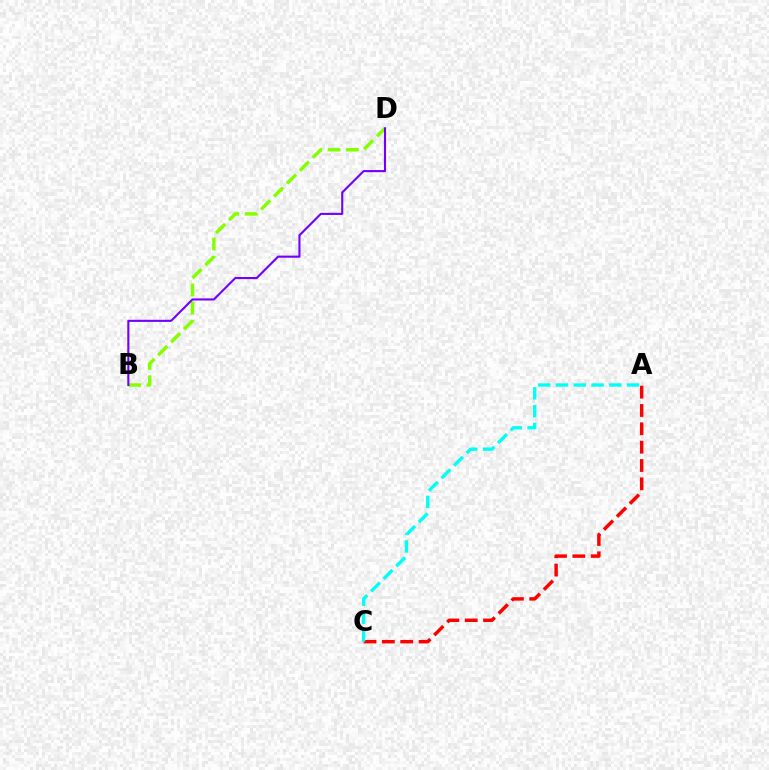{('A', 'C'): [{'color': '#ff0000', 'line_style': 'dashed', 'thickness': 2.49}, {'color': '#00fff6', 'line_style': 'dashed', 'thickness': 2.42}], ('B', 'D'): [{'color': '#84ff00', 'line_style': 'dashed', 'thickness': 2.48}, {'color': '#7200ff', 'line_style': 'solid', 'thickness': 1.52}]}